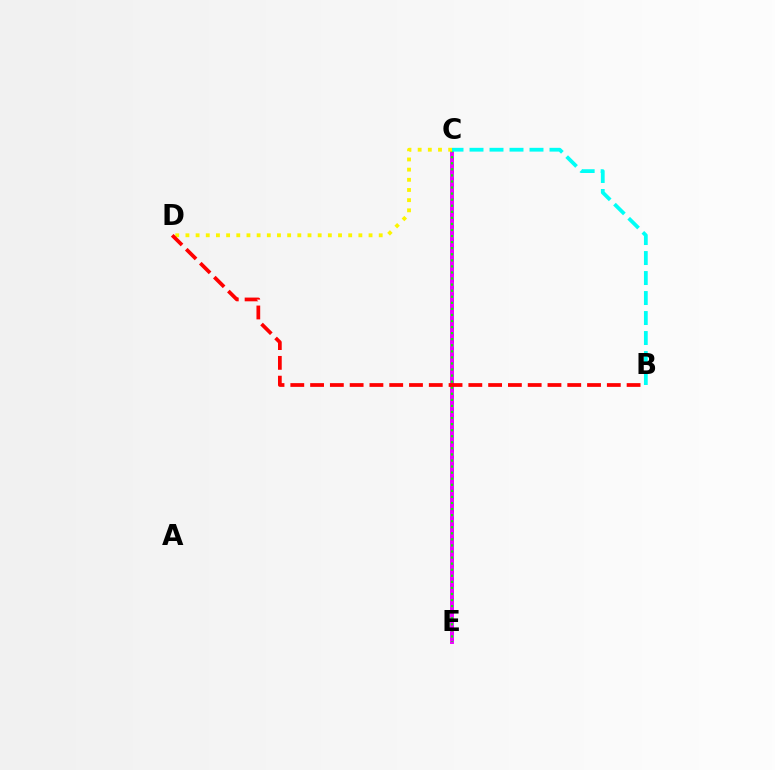{('C', 'E'): [{'color': '#0010ff', 'line_style': 'dotted', 'thickness': 1.84}, {'color': '#ee00ff', 'line_style': 'solid', 'thickness': 2.8}, {'color': '#08ff00', 'line_style': 'dotted', 'thickness': 1.65}], ('C', 'D'): [{'color': '#fcf500', 'line_style': 'dotted', 'thickness': 2.76}], ('B', 'D'): [{'color': '#ff0000', 'line_style': 'dashed', 'thickness': 2.69}], ('B', 'C'): [{'color': '#00fff6', 'line_style': 'dashed', 'thickness': 2.72}]}